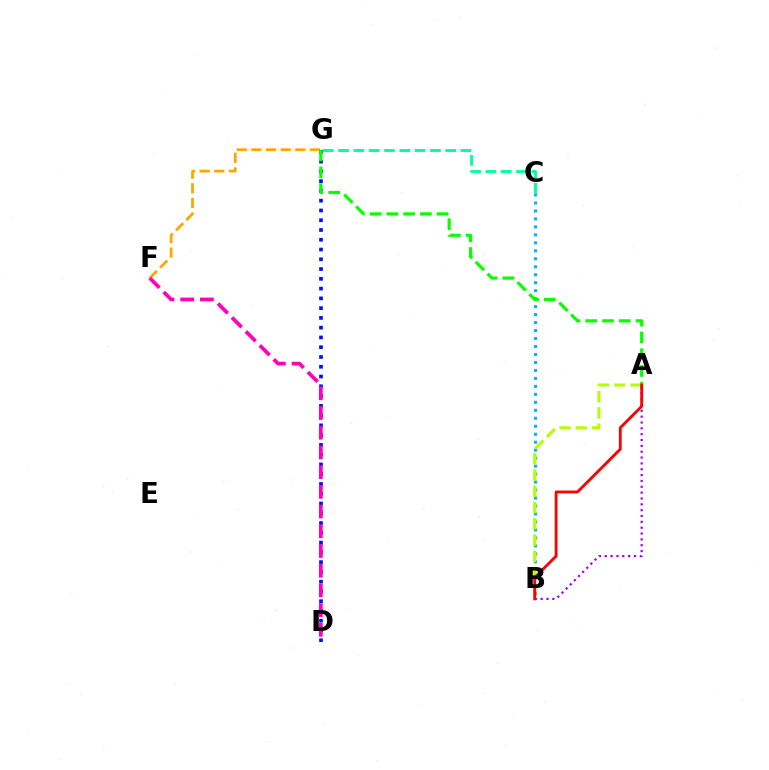{('C', 'G'): [{'color': '#00ff9d', 'line_style': 'dashed', 'thickness': 2.08}], ('D', 'G'): [{'color': '#0010ff', 'line_style': 'dotted', 'thickness': 2.65}], ('B', 'C'): [{'color': '#00b5ff', 'line_style': 'dotted', 'thickness': 2.17}], ('F', 'G'): [{'color': '#ffa500', 'line_style': 'dashed', 'thickness': 1.99}], ('D', 'F'): [{'color': '#ff00bd', 'line_style': 'dashed', 'thickness': 2.68}], ('A', 'G'): [{'color': '#08ff00', 'line_style': 'dashed', 'thickness': 2.28}], ('A', 'B'): [{'color': '#b3ff00', 'line_style': 'dashed', 'thickness': 2.21}, {'color': '#9b00ff', 'line_style': 'dotted', 'thickness': 1.59}, {'color': '#ff0000', 'line_style': 'solid', 'thickness': 2.04}]}